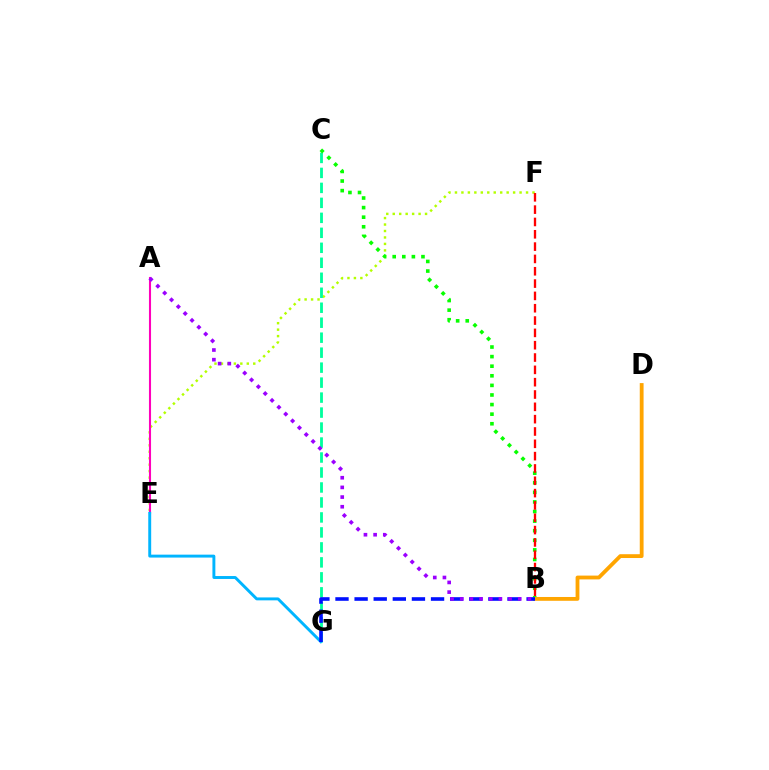{('E', 'F'): [{'color': '#b3ff00', 'line_style': 'dotted', 'thickness': 1.76}], ('A', 'E'): [{'color': '#ff00bd', 'line_style': 'solid', 'thickness': 1.5}], ('C', 'G'): [{'color': '#00ff9d', 'line_style': 'dashed', 'thickness': 2.03}], ('E', 'G'): [{'color': '#00b5ff', 'line_style': 'solid', 'thickness': 2.1}], ('B', 'C'): [{'color': '#08ff00', 'line_style': 'dotted', 'thickness': 2.61}], ('B', 'D'): [{'color': '#ffa500', 'line_style': 'solid', 'thickness': 2.74}], ('B', 'G'): [{'color': '#0010ff', 'line_style': 'dashed', 'thickness': 2.6}], ('A', 'B'): [{'color': '#9b00ff', 'line_style': 'dotted', 'thickness': 2.63}], ('B', 'F'): [{'color': '#ff0000', 'line_style': 'dashed', 'thickness': 1.67}]}